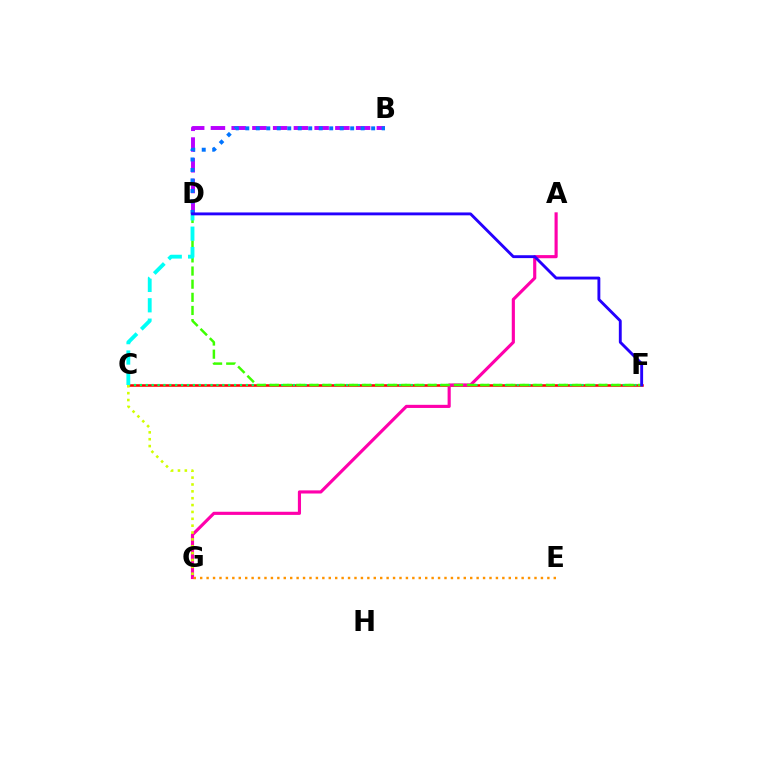{('C', 'F'): [{'color': '#ff0000', 'line_style': 'solid', 'thickness': 1.84}, {'color': '#00ff5c', 'line_style': 'dotted', 'thickness': 1.6}], ('B', 'D'): [{'color': '#b900ff', 'line_style': 'dashed', 'thickness': 2.82}, {'color': '#0074ff', 'line_style': 'dotted', 'thickness': 2.85}], ('A', 'G'): [{'color': '#ff00ac', 'line_style': 'solid', 'thickness': 2.26}], ('D', 'F'): [{'color': '#3dff00', 'line_style': 'dashed', 'thickness': 1.79}, {'color': '#2500ff', 'line_style': 'solid', 'thickness': 2.07}], ('E', 'G'): [{'color': '#ff9400', 'line_style': 'dotted', 'thickness': 1.75}], ('C', 'D'): [{'color': '#00fff6', 'line_style': 'dashed', 'thickness': 2.77}], ('C', 'G'): [{'color': '#d1ff00', 'line_style': 'dotted', 'thickness': 1.87}]}